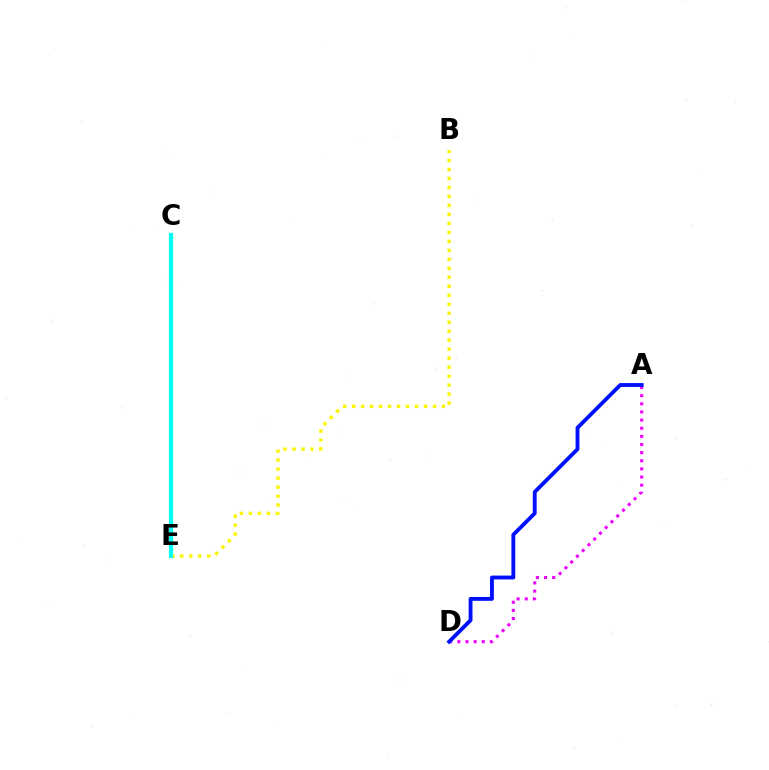{('C', 'E'): [{'color': '#ff0000', 'line_style': 'solid', 'thickness': 2.54}, {'color': '#08ff00', 'line_style': 'dotted', 'thickness': 2.35}, {'color': '#00fff6', 'line_style': 'solid', 'thickness': 2.99}], ('A', 'D'): [{'color': '#ee00ff', 'line_style': 'dotted', 'thickness': 2.21}, {'color': '#0010ff', 'line_style': 'solid', 'thickness': 2.78}], ('B', 'E'): [{'color': '#fcf500', 'line_style': 'dotted', 'thickness': 2.44}]}